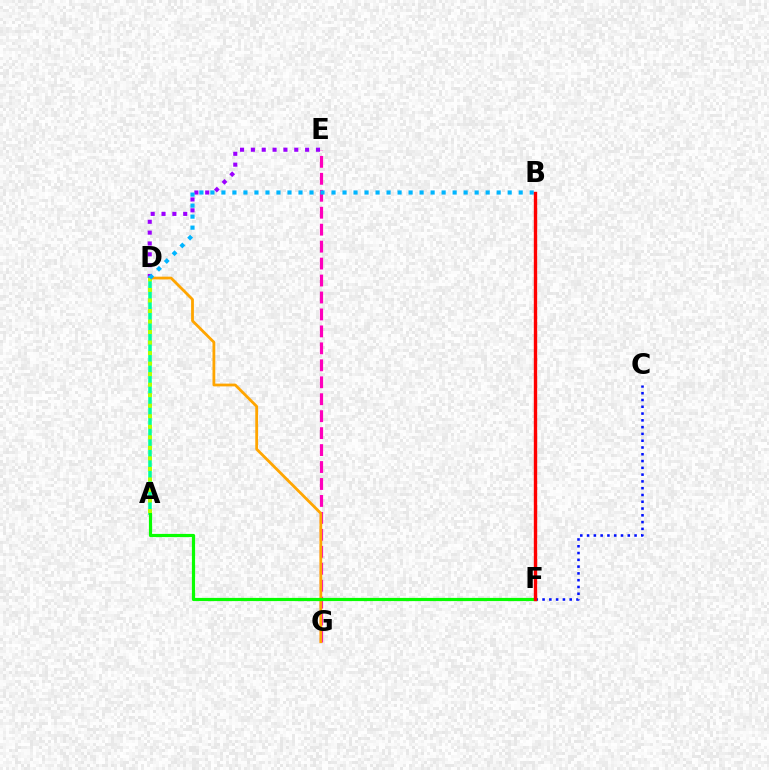{('C', 'F'): [{'color': '#0010ff', 'line_style': 'dotted', 'thickness': 1.84}], ('E', 'G'): [{'color': '#ff00bd', 'line_style': 'dashed', 'thickness': 2.3}], ('D', 'G'): [{'color': '#ffa500', 'line_style': 'solid', 'thickness': 2.01}], ('D', 'E'): [{'color': '#9b00ff', 'line_style': 'dotted', 'thickness': 2.95}], ('A', 'D'): [{'color': '#00ff9d', 'line_style': 'solid', 'thickness': 2.56}, {'color': '#b3ff00', 'line_style': 'dotted', 'thickness': 2.86}], ('A', 'F'): [{'color': '#08ff00', 'line_style': 'solid', 'thickness': 2.3}], ('B', 'D'): [{'color': '#00b5ff', 'line_style': 'dotted', 'thickness': 2.99}], ('B', 'F'): [{'color': '#ff0000', 'line_style': 'solid', 'thickness': 2.43}]}